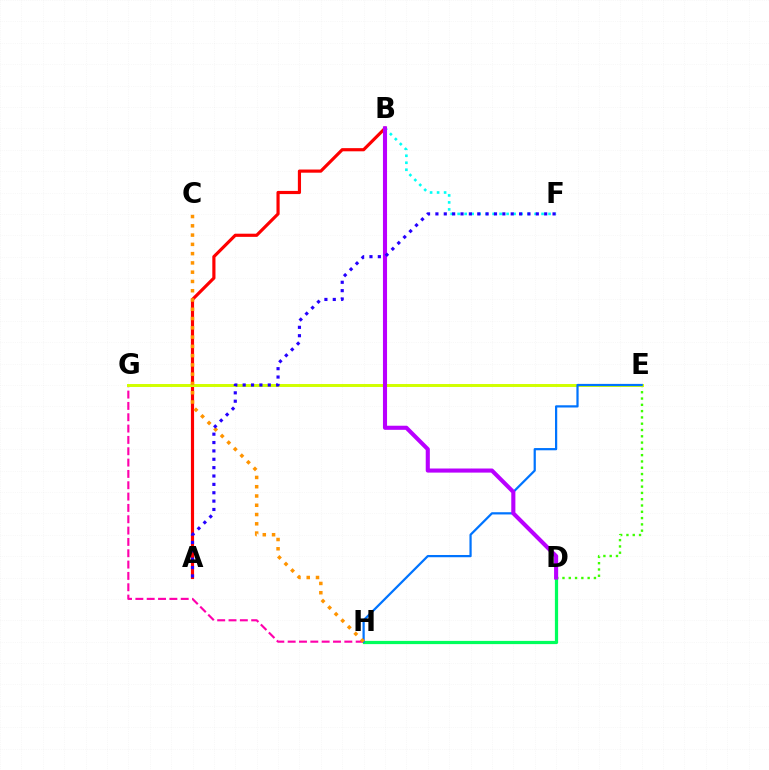{('D', 'E'): [{'color': '#3dff00', 'line_style': 'dotted', 'thickness': 1.71}], ('G', 'H'): [{'color': '#ff00ac', 'line_style': 'dashed', 'thickness': 1.54}], ('A', 'B'): [{'color': '#ff0000', 'line_style': 'solid', 'thickness': 2.28}], ('E', 'G'): [{'color': '#d1ff00', 'line_style': 'solid', 'thickness': 2.13}], ('D', 'H'): [{'color': '#00ff5c', 'line_style': 'solid', 'thickness': 2.31}], ('B', 'F'): [{'color': '#00fff6', 'line_style': 'dotted', 'thickness': 1.9}], ('E', 'H'): [{'color': '#0074ff', 'line_style': 'solid', 'thickness': 1.6}], ('C', 'H'): [{'color': '#ff9400', 'line_style': 'dotted', 'thickness': 2.52}], ('B', 'D'): [{'color': '#b900ff', 'line_style': 'solid', 'thickness': 2.95}], ('A', 'F'): [{'color': '#2500ff', 'line_style': 'dotted', 'thickness': 2.27}]}